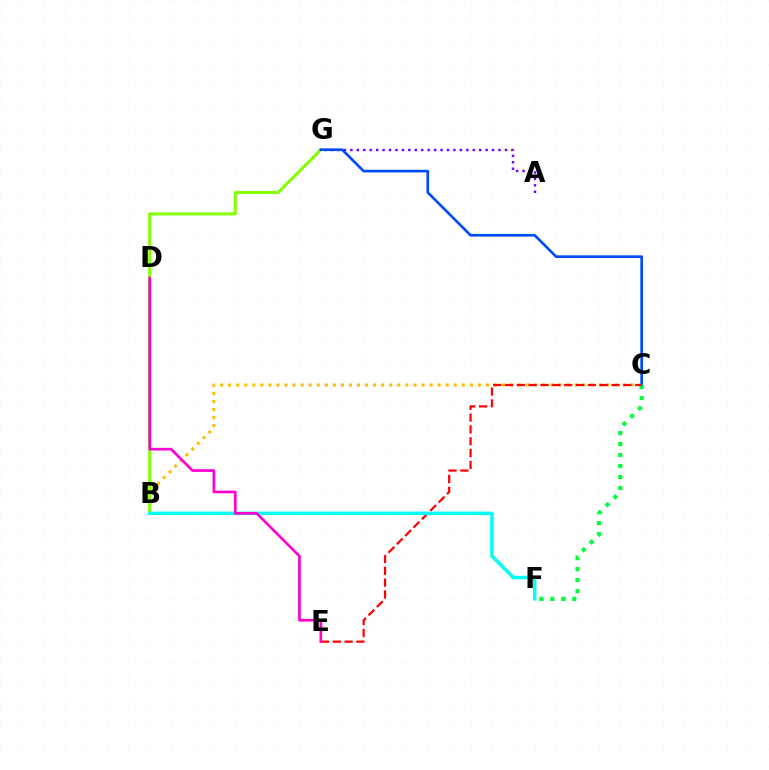{('B', 'C'): [{'color': '#ffbd00', 'line_style': 'dotted', 'thickness': 2.19}], ('A', 'G'): [{'color': '#7200ff', 'line_style': 'dotted', 'thickness': 1.75}], ('B', 'G'): [{'color': '#84ff00', 'line_style': 'solid', 'thickness': 2.18}], ('C', 'G'): [{'color': '#004bff', 'line_style': 'solid', 'thickness': 1.91}], ('C', 'F'): [{'color': '#00ff39', 'line_style': 'dotted', 'thickness': 2.98}], ('C', 'E'): [{'color': '#ff0000', 'line_style': 'dashed', 'thickness': 1.61}], ('B', 'F'): [{'color': '#00fff6', 'line_style': 'solid', 'thickness': 2.49}], ('D', 'E'): [{'color': '#ff00cf', 'line_style': 'solid', 'thickness': 1.93}]}